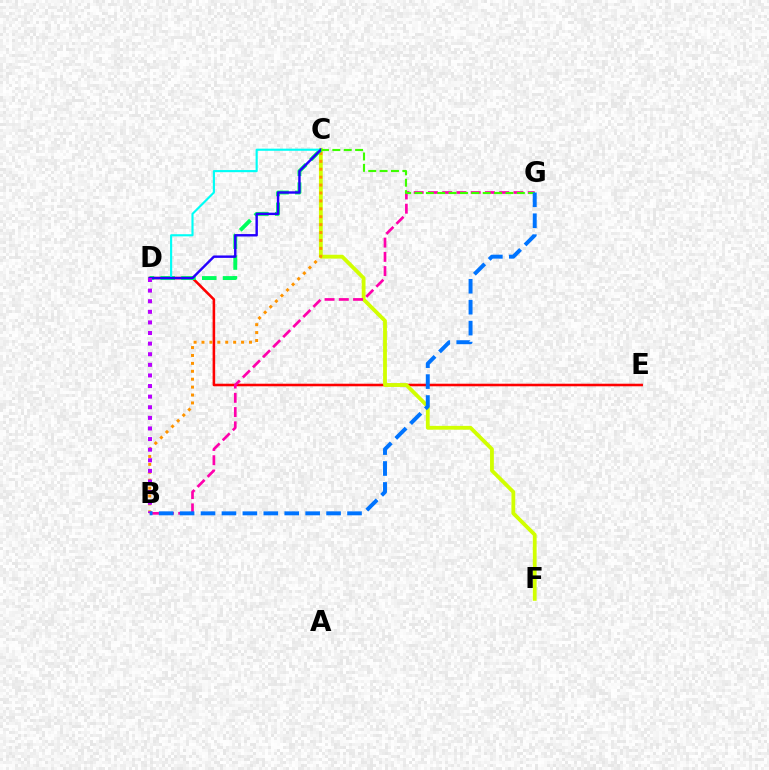{('D', 'E'): [{'color': '#ff0000', 'line_style': 'solid', 'thickness': 1.85}], ('C', 'F'): [{'color': '#d1ff00', 'line_style': 'solid', 'thickness': 2.74}], ('B', 'C'): [{'color': '#ff9400', 'line_style': 'dotted', 'thickness': 2.15}], ('B', 'G'): [{'color': '#ff00ac', 'line_style': 'dashed', 'thickness': 1.94}, {'color': '#0074ff', 'line_style': 'dashed', 'thickness': 2.84}], ('C', 'D'): [{'color': '#00ff5c', 'line_style': 'dashed', 'thickness': 2.82}, {'color': '#00fff6', 'line_style': 'solid', 'thickness': 1.54}, {'color': '#2500ff', 'line_style': 'solid', 'thickness': 1.75}], ('B', 'D'): [{'color': '#b900ff', 'line_style': 'dotted', 'thickness': 2.88}], ('C', 'G'): [{'color': '#3dff00', 'line_style': 'dashed', 'thickness': 1.55}]}